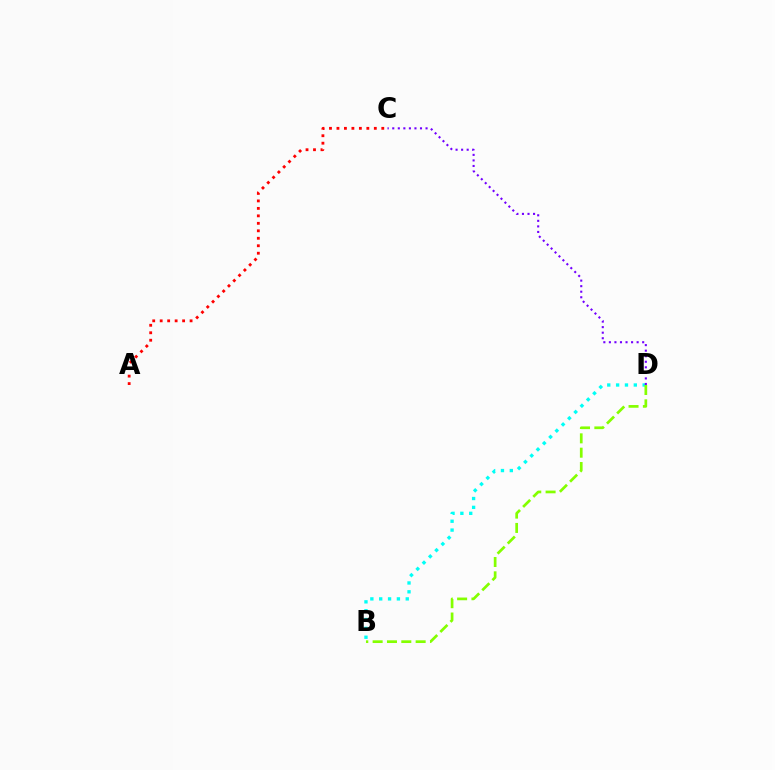{('B', 'D'): [{'color': '#00fff6', 'line_style': 'dotted', 'thickness': 2.4}, {'color': '#84ff00', 'line_style': 'dashed', 'thickness': 1.95}], ('A', 'C'): [{'color': '#ff0000', 'line_style': 'dotted', 'thickness': 2.03}], ('C', 'D'): [{'color': '#7200ff', 'line_style': 'dotted', 'thickness': 1.51}]}